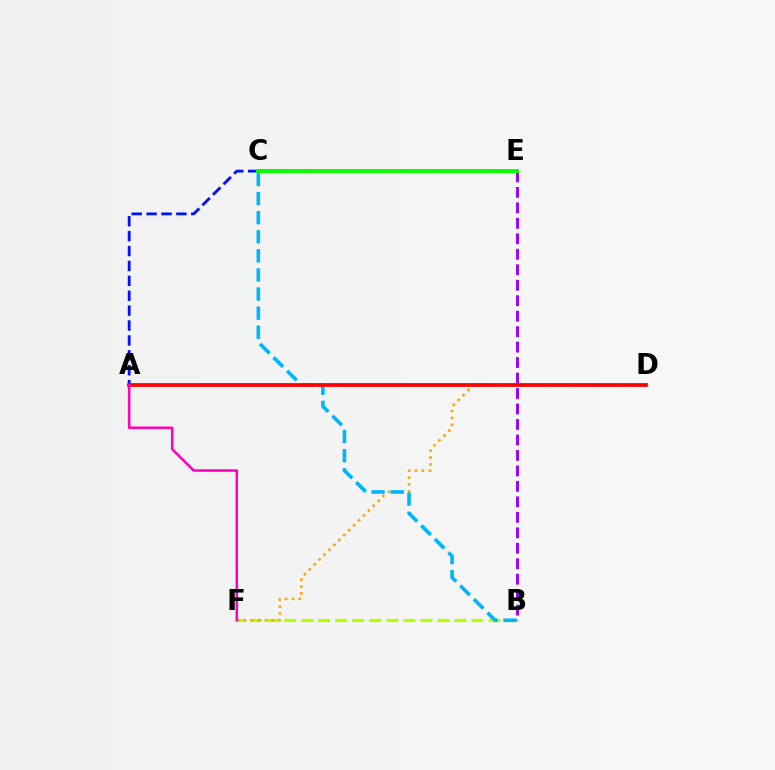{('A', 'C'): [{'color': '#0010ff', 'line_style': 'dashed', 'thickness': 2.02}], ('B', 'F'): [{'color': '#b3ff00', 'line_style': 'dashed', 'thickness': 2.31}], ('D', 'F'): [{'color': '#ffa500', 'line_style': 'dotted', 'thickness': 1.88}], ('B', 'C'): [{'color': '#00b5ff', 'line_style': 'dashed', 'thickness': 2.59}], ('C', 'E'): [{'color': '#00ff9d', 'line_style': 'dotted', 'thickness': 2.91}, {'color': '#08ff00', 'line_style': 'solid', 'thickness': 2.81}], ('A', 'D'): [{'color': '#ff0000', 'line_style': 'solid', 'thickness': 2.7}], ('A', 'F'): [{'color': '#ff00bd', 'line_style': 'solid', 'thickness': 1.82}], ('B', 'E'): [{'color': '#9b00ff', 'line_style': 'dashed', 'thickness': 2.1}]}